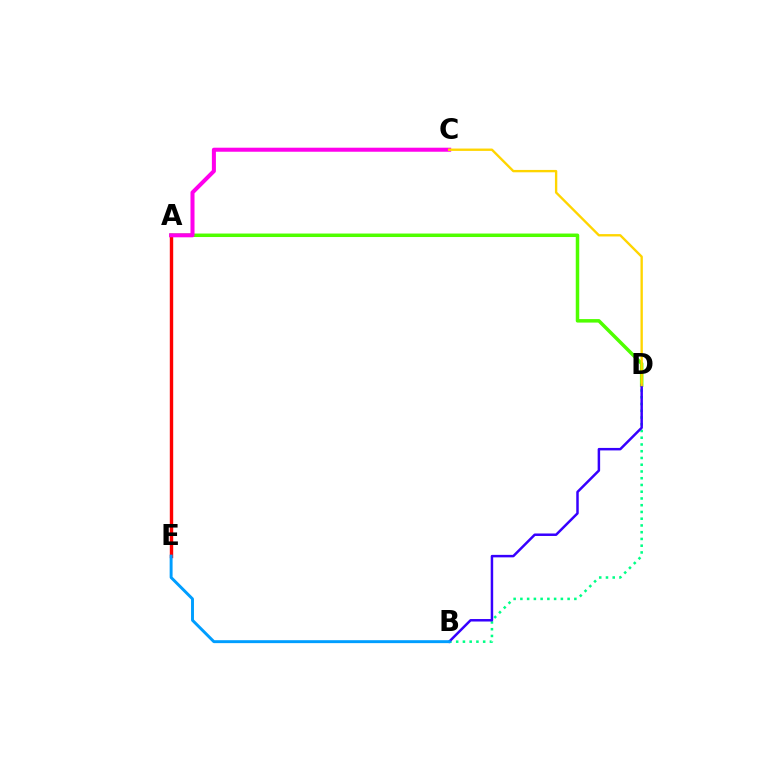{('B', 'D'): [{'color': '#00ff86', 'line_style': 'dotted', 'thickness': 1.83}, {'color': '#3700ff', 'line_style': 'solid', 'thickness': 1.79}], ('A', 'E'): [{'color': '#ff0000', 'line_style': 'solid', 'thickness': 2.45}], ('A', 'D'): [{'color': '#4fff00', 'line_style': 'solid', 'thickness': 2.52}], ('A', 'C'): [{'color': '#ff00ed', 'line_style': 'solid', 'thickness': 2.9}], ('B', 'E'): [{'color': '#009eff', 'line_style': 'solid', 'thickness': 2.11}], ('C', 'D'): [{'color': '#ffd500', 'line_style': 'solid', 'thickness': 1.7}]}